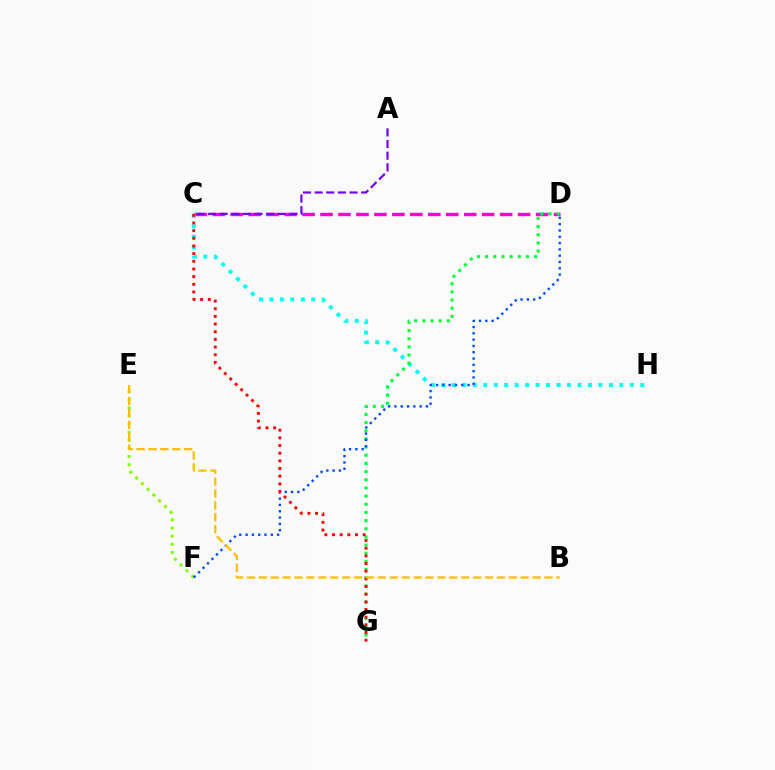{('C', 'D'): [{'color': '#ff00cf', 'line_style': 'dashed', 'thickness': 2.44}], ('A', 'C'): [{'color': '#7200ff', 'line_style': 'dashed', 'thickness': 1.58}], ('E', 'F'): [{'color': '#84ff00', 'line_style': 'dotted', 'thickness': 2.21}], ('C', 'H'): [{'color': '#00fff6', 'line_style': 'dotted', 'thickness': 2.84}], ('D', 'G'): [{'color': '#00ff39', 'line_style': 'dotted', 'thickness': 2.22}], ('D', 'F'): [{'color': '#004bff', 'line_style': 'dotted', 'thickness': 1.71}], ('C', 'G'): [{'color': '#ff0000', 'line_style': 'dotted', 'thickness': 2.08}], ('B', 'E'): [{'color': '#ffbd00', 'line_style': 'dashed', 'thickness': 1.62}]}